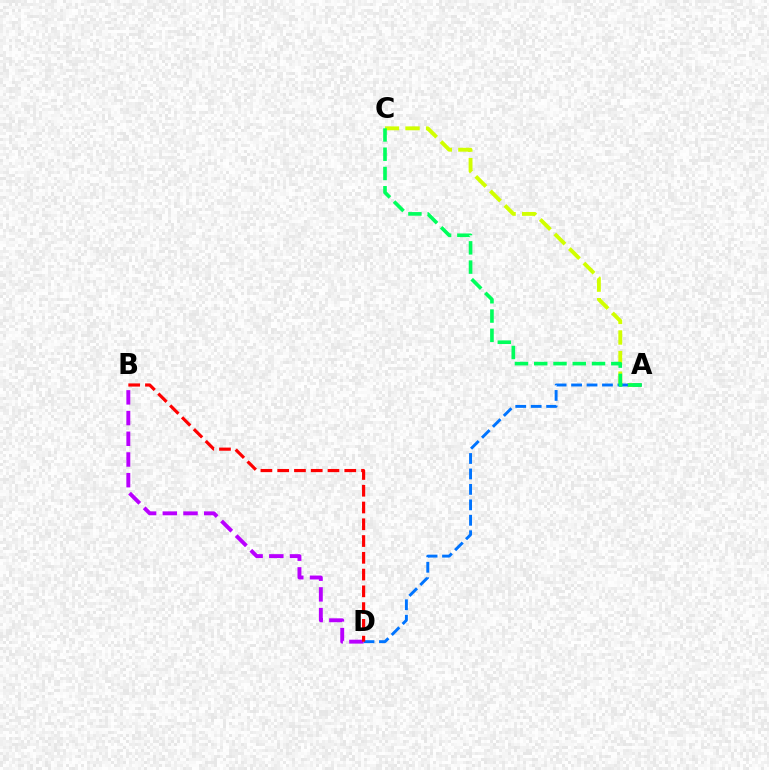{('A', 'C'): [{'color': '#d1ff00', 'line_style': 'dashed', 'thickness': 2.8}, {'color': '#00ff5c', 'line_style': 'dashed', 'thickness': 2.62}], ('A', 'D'): [{'color': '#0074ff', 'line_style': 'dashed', 'thickness': 2.1}], ('B', 'D'): [{'color': '#b900ff', 'line_style': 'dashed', 'thickness': 2.81}, {'color': '#ff0000', 'line_style': 'dashed', 'thickness': 2.28}]}